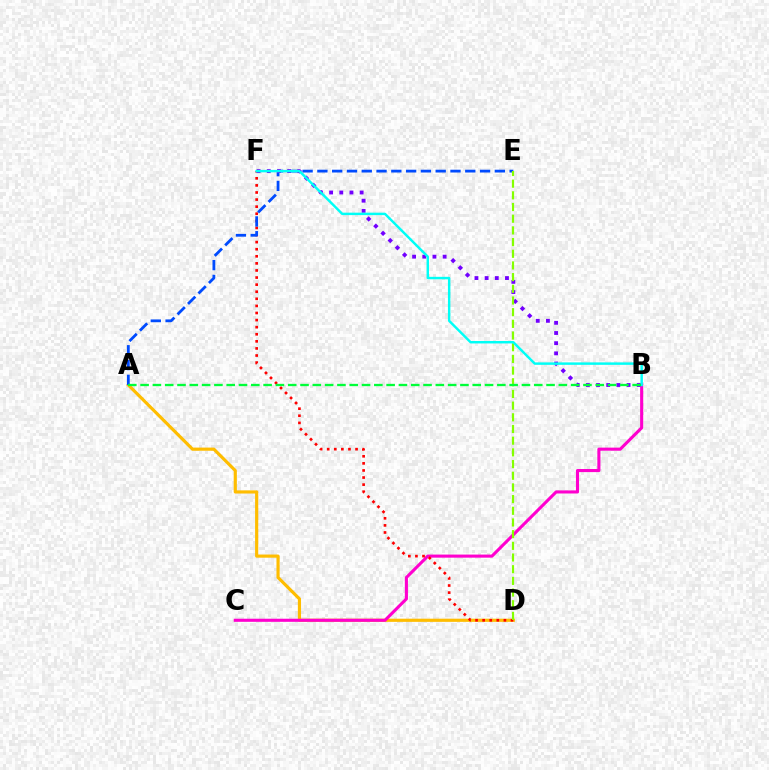{('A', 'D'): [{'color': '#ffbd00', 'line_style': 'solid', 'thickness': 2.28}], ('B', 'C'): [{'color': '#ff00cf', 'line_style': 'solid', 'thickness': 2.23}], ('D', 'F'): [{'color': '#ff0000', 'line_style': 'dotted', 'thickness': 1.93}], ('A', 'E'): [{'color': '#004bff', 'line_style': 'dashed', 'thickness': 2.01}], ('B', 'F'): [{'color': '#7200ff', 'line_style': 'dotted', 'thickness': 2.76}, {'color': '#00fff6', 'line_style': 'solid', 'thickness': 1.76}], ('D', 'E'): [{'color': '#84ff00', 'line_style': 'dashed', 'thickness': 1.59}], ('A', 'B'): [{'color': '#00ff39', 'line_style': 'dashed', 'thickness': 1.67}]}